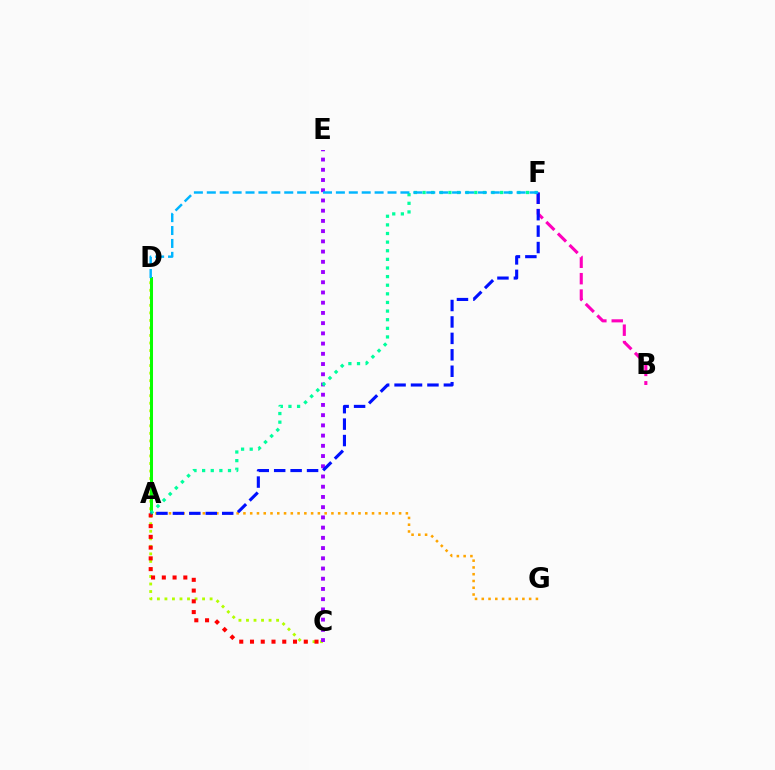{('C', 'D'): [{'color': '#b3ff00', 'line_style': 'dotted', 'thickness': 2.05}], ('A', 'D'): [{'color': '#08ff00', 'line_style': 'solid', 'thickness': 2.17}], ('C', 'E'): [{'color': '#9b00ff', 'line_style': 'dotted', 'thickness': 2.78}], ('A', 'C'): [{'color': '#ff0000', 'line_style': 'dotted', 'thickness': 2.92}], ('B', 'F'): [{'color': '#ff00bd', 'line_style': 'dashed', 'thickness': 2.23}], ('A', 'G'): [{'color': '#ffa500', 'line_style': 'dotted', 'thickness': 1.84}], ('A', 'F'): [{'color': '#00ff9d', 'line_style': 'dotted', 'thickness': 2.34}, {'color': '#0010ff', 'line_style': 'dashed', 'thickness': 2.23}], ('D', 'F'): [{'color': '#00b5ff', 'line_style': 'dashed', 'thickness': 1.75}]}